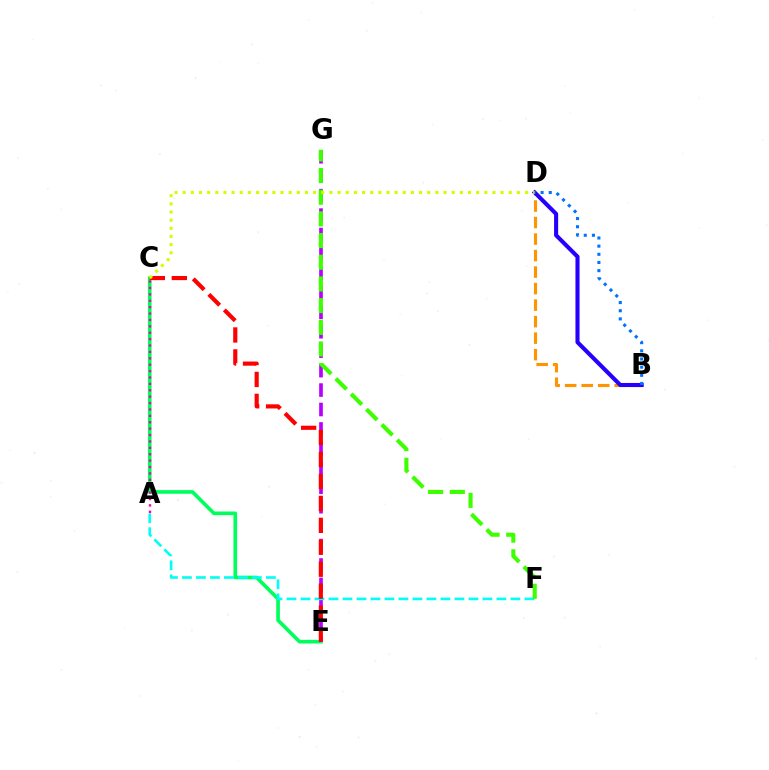{('B', 'D'): [{'color': '#ff9400', 'line_style': 'dashed', 'thickness': 2.24}, {'color': '#2500ff', 'line_style': 'solid', 'thickness': 2.94}, {'color': '#0074ff', 'line_style': 'dotted', 'thickness': 2.22}], ('C', 'E'): [{'color': '#00ff5c', 'line_style': 'solid', 'thickness': 2.62}, {'color': '#ff0000', 'line_style': 'dashed', 'thickness': 2.98}], ('E', 'G'): [{'color': '#b900ff', 'line_style': 'dashed', 'thickness': 2.64}], ('A', 'F'): [{'color': '#00fff6', 'line_style': 'dashed', 'thickness': 1.9}], ('F', 'G'): [{'color': '#3dff00', 'line_style': 'dashed', 'thickness': 2.94}], ('C', 'D'): [{'color': '#d1ff00', 'line_style': 'dotted', 'thickness': 2.21}], ('A', 'C'): [{'color': '#ff00ac', 'line_style': 'dotted', 'thickness': 1.74}]}